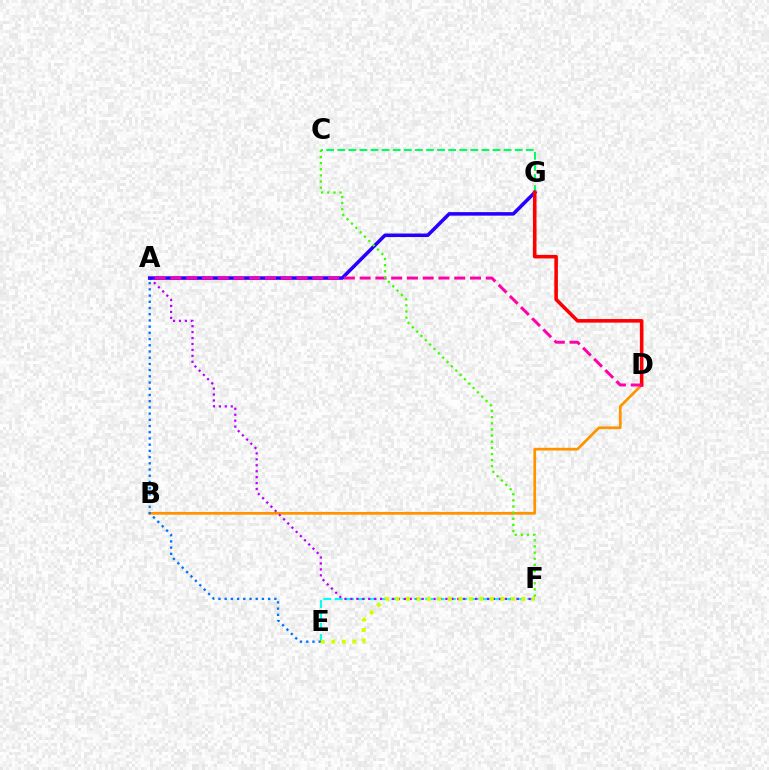{('E', 'F'): [{'color': '#00fff6', 'line_style': 'dashed', 'thickness': 1.54}, {'color': '#d1ff00', 'line_style': 'dotted', 'thickness': 2.85}], ('B', 'D'): [{'color': '#ff9400', 'line_style': 'solid', 'thickness': 1.96}], ('C', 'G'): [{'color': '#00ff5c', 'line_style': 'dashed', 'thickness': 1.51}], ('A', 'F'): [{'color': '#b900ff', 'line_style': 'dotted', 'thickness': 1.61}], ('A', 'G'): [{'color': '#2500ff', 'line_style': 'solid', 'thickness': 2.53}], ('A', 'E'): [{'color': '#0074ff', 'line_style': 'dotted', 'thickness': 1.69}], ('D', 'G'): [{'color': '#ff0000', 'line_style': 'solid', 'thickness': 2.57}], ('A', 'D'): [{'color': '#ff00ac', 'line_style': 'dashed', 'thickness': 2.14}], ('C', 'F'): [{'color': '#3dff00', 'line_style': 'dotted', 'thickness': 1.67}]}